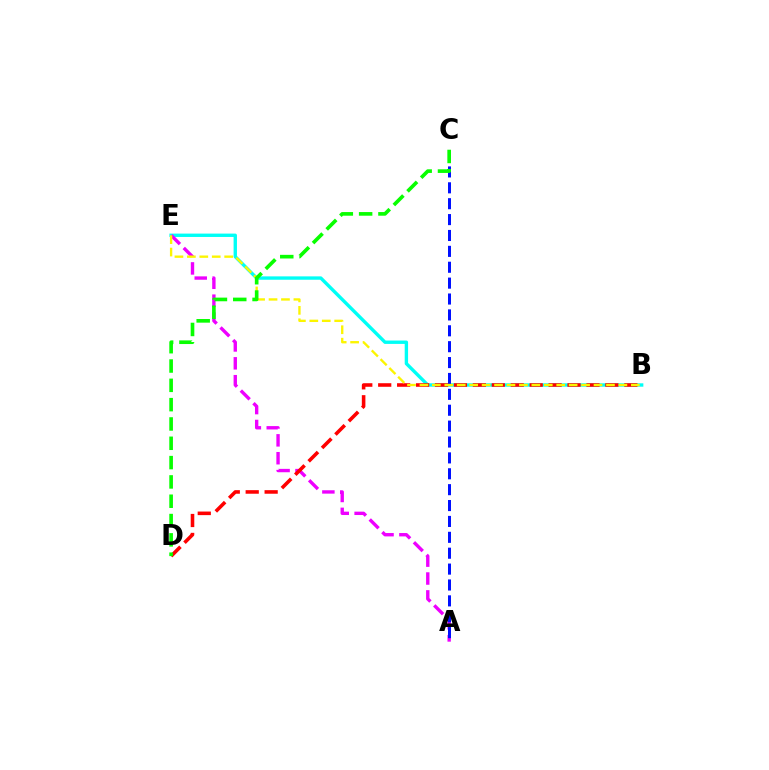{('B', 'E'): [{'color': '#00fff6', 'line_style': 'solid', 'thickness': 2.43}, {'color': '#fcf500', 'line_style': 'dashed', 'thickness': 1.69}], ('A', 'E'): [{'color': '#ee00ff', 'line_style': 'dashed', 'thickness': 2.43}], ('A', 'C'): [{'color': '#0010ff', 'line_style': 'dashed', 'thickness': 2.16}], ('B', 'D'): [{'color': '#ff0000', 'line_style': 'dashed', 'thickness': 2.57}], ('C', 'D'): [{'color': '#08ff00', 'line_style': 'dashed', 'thickness': 2.62}]}